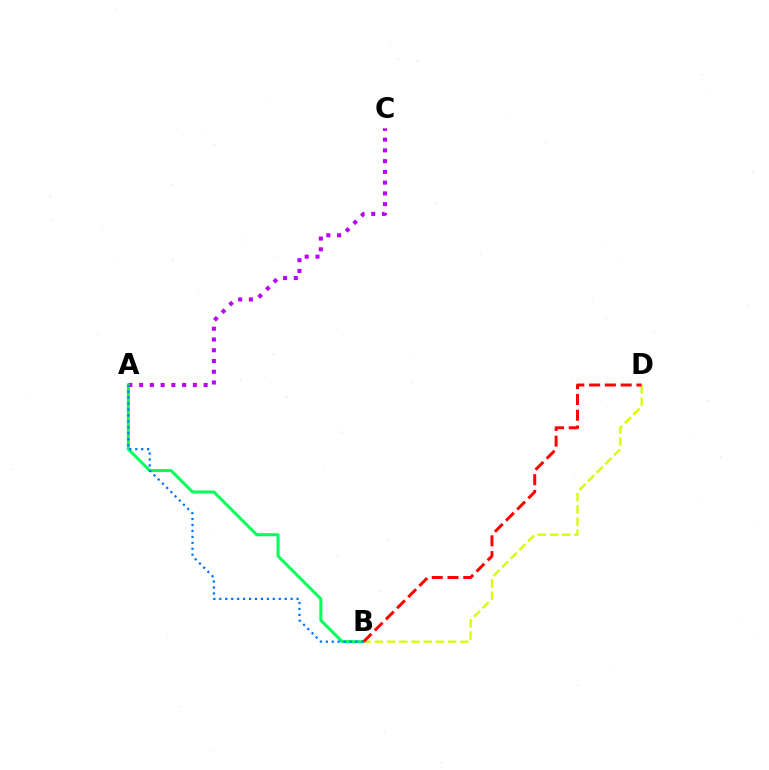{('A', 'C'): [{'color': '#b900ff', 'line_style': 'dotted', 'thickness': 2.92}], ('A', 'B'): [{'color': '#00ff5c', 'line_style': 'solid', 'thickness': 2.17}, {'color': '#0074ff', 'line_style': 'dotted', 'thickness': 1.62}], ('B', 'D'): [{'color': '#d1ff00', 'line_style': 'dashed', 'thickness': 1.66}, {'color': '#ff0000', 'line_style': 'dashed', 'thickness': 2.14}]}